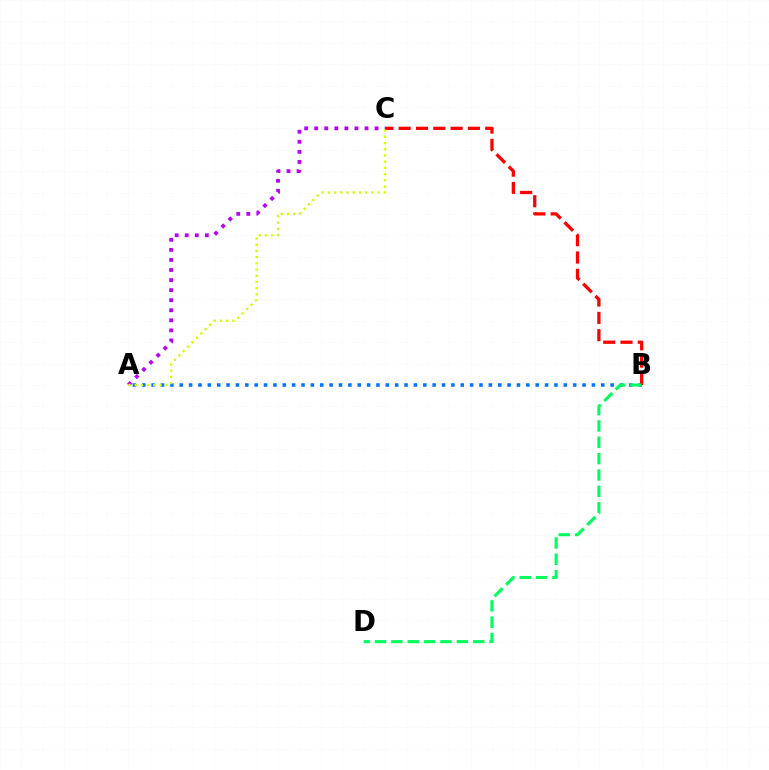{('A', 'B'): [{'color': '#0074ff', 'line_style': 'dotted', 'thickness': 2.55}], ('A', 'C'): [{'color': '#b900ff', 'line_style': 'dotted', 'thickness': 2.73}, {'color': '#d1ff00', 'line_style': 'dotted', 'thickness': 1.69}], ('B', 'C'): [{'color': '#ff0000', 'line_style': 'dashed', 'thickness': 2.35}], ('B', 'D'): [{'color': '#00ff5c', 'line_style': 'dashed', 'thickness': 2.22}]}